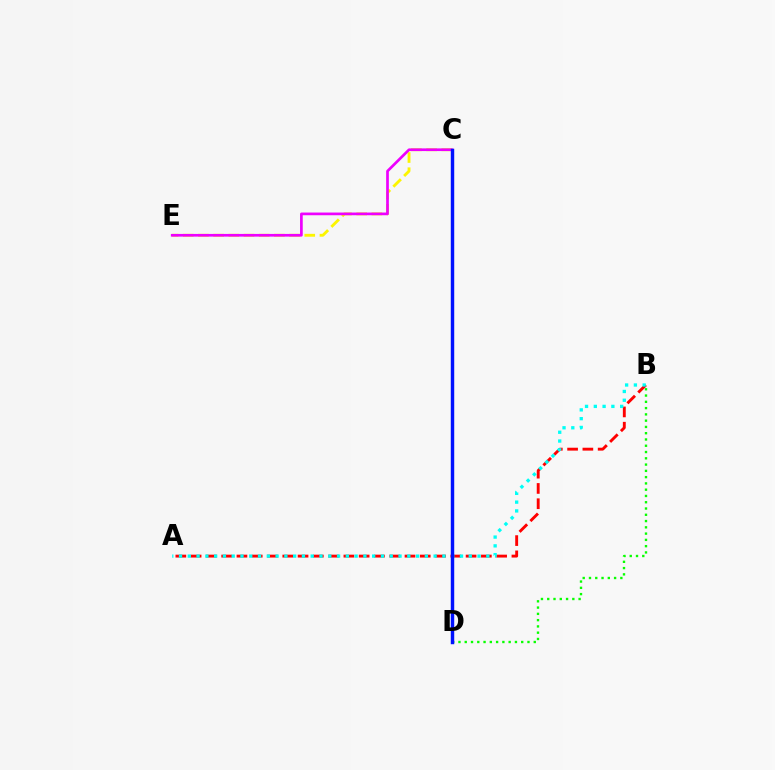{('C', 'E'): [{'color': '#fcf500', 'line_style': 'dashed', 'thickness': 2.06}, {'color': '#ee00ff', 'line_style': 'solid', 'thickness': 1.94}], ('B', 'D'): [{'color': '#08ff00', 'line_style': 'dotted', 'thickness': 1.7}], ('A', 'B'): [{'color': '#ff0000', 'line_style': 'dashed', 'thickness': 2.08}, {'color': '#00fff6', 'line_style': 'dotted', 'thickness': 2.39}], ('C', 'D'): [{'color': '#0010ff', 'line_style': 'solid', 'thickness': 2.47}]}